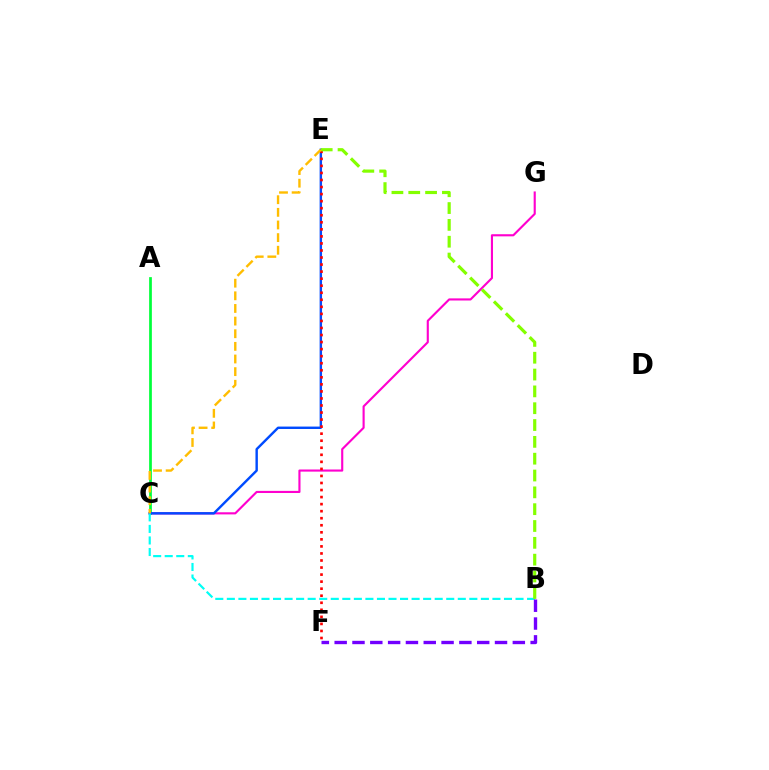{('C', 'G'): [{'color': '#ff00cf', 'line_style': 'solid', 'thickness': 1.53}], ('A', 'C'): [{'color': '#00ff39', 'line_style': 'solid', 'thickness': 1.96}], ('C', 'E'): [{'color': '#004bff', 'line_style': 'solid', 'thickness': 1.74}, {'color': '#ffbd00', 'line_style': 'dashed', 'thickness': 1.72}], ('B', 'C'): [{'color': '#00fff6', 'line_style': 'dashed', 'thickness': 1.57}], ('B', 'F'): [{'color': '#7200ff', 'line_style': 'dashed', 'thickness': 2.42}], ('E', 'F'): [{'color': '#ff0000', 'line_style': 'dotted', 'thickness': 1.91}], ('B', 'E'): [{'color': '#84ff00', 'line_style': 'dashed', 'thickness': 2.29}]}